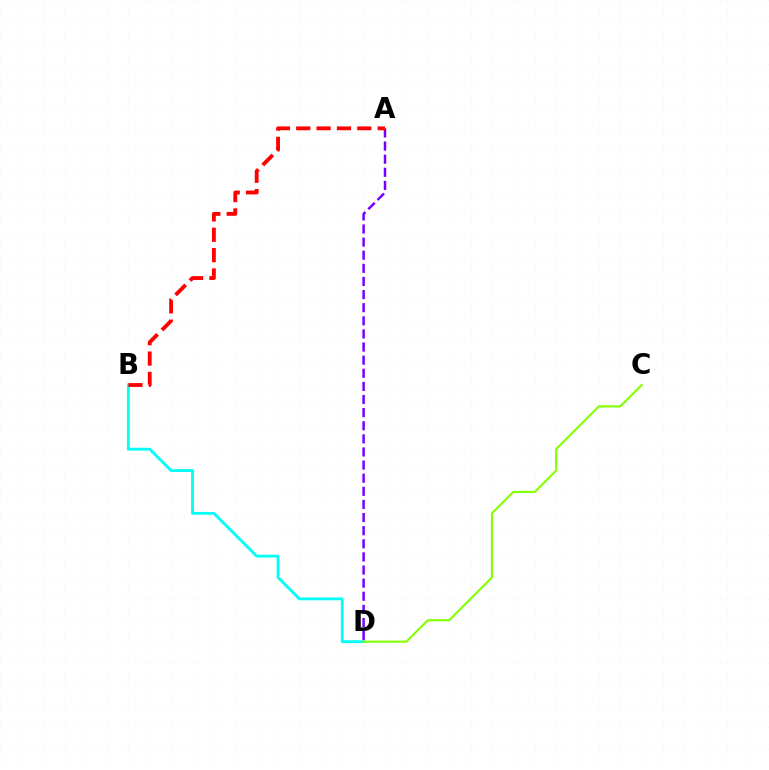{('B', 'D'): [{'color': '#00fff6', 'line_style': 'solid', 'thickness': 2.03}], ('A', 'D'): [{'color': '#7200ff', 'line_style': 'dashed', 'thickness': 1.78}], ('C', 'D'): [{'color': '#84ff00', 'line_style': 'solid', 'thickness': 1.53}], ('A', 'B'): [{'color': '#ff0000', 'line_style': 'dashed', 'thickness': 2.77}]}